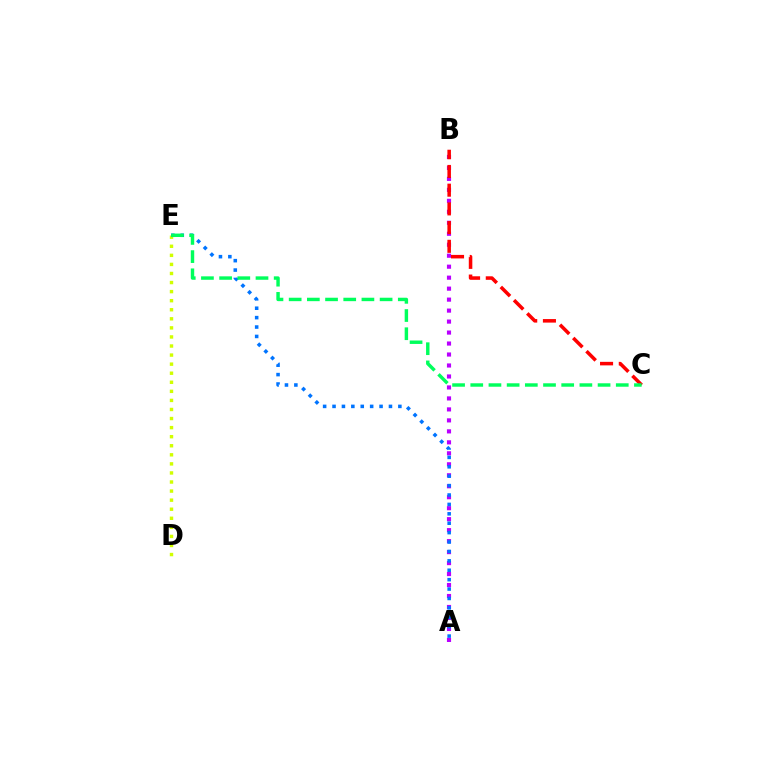{('A', 'B'): [{'color': '#b900ff', 'line_style': 'dotted', 'thickness': 2.98}], ('D', 'E'): [{'color': '#d1ff00', 'line_style': 'dotted', 'thickness': 2.46}], ('A', 'E'): [{'color': '#0074ff', 'line_style': 'dotted', 'thickness': 2.56}], ('B', 'C'): [{'color': '#ff0000', 'line_style': 'dashed', 'thickness': 2.54}], ('C', 'E'): [{'color': '#00ff5c', 'line_style': 'dashed', 'thickness': 2.47}]}